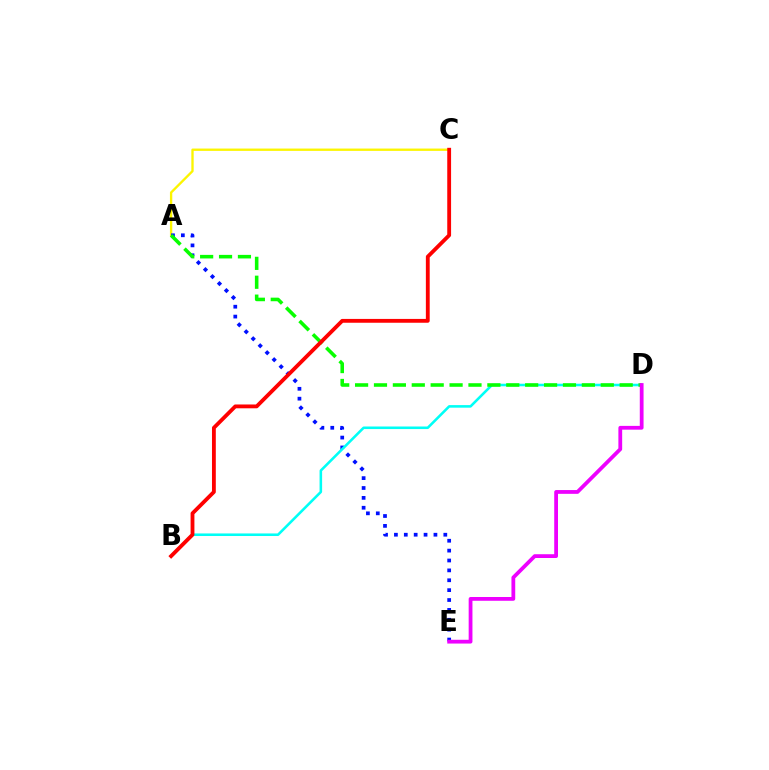{('A', 'C'): [{'color': '#fcf500', 'line_style': 'solid', 'thickness': 1.68}], ('A', 'E'): [{'color': '#0010ff', 'line_style': 'dotted', 'thickness': 2.68}], ('B', 'D'): [{'color': '#00fff6', 'line_style': 'solid', 'thickness': 1.85}], ('A', 'D'): [{'color': '#08ff00', 'line_style': 'dashed', 'thickness': 2.57}], ('D', 'E'): [{'color': '#ee00ff', 'line_style': 'solid', 'thickness': 2.72}], ('B', 'C'): [{'color': '#ff0000', 'line_style': 'solid', 'thickness': 2.76}]}